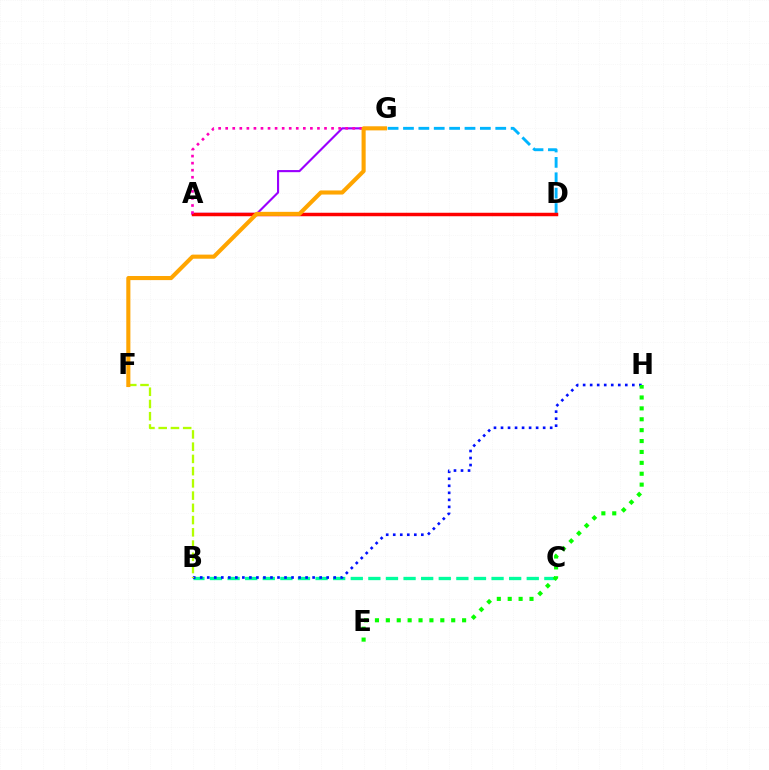{('A', 'G'): [{'color': '#9b00ff', 'line_style': 'solid', 'thickness': 1.53}, {'color': '#ff00bd', 'line_style': 'dotted', 'thickness': 1.92}], ('B', 'C'): [{'color': '#00ff9d', 'line_style': 'dashed', 'thickness': 2.39}], ('B', 'H'): [{'color': '#0010ff', 'line_style': 'dotted', 'thickness': 1.91}], ('E', 'H'): [{'color': '#08ff00', 'line_style': 'dotted', 'thickness': 2.96}], ('D', 'G'): [{'color': '#00b5ff', 'line_style': 'dashed', 'thickness': 2.09}], ('A', 'D'): [{'color': '#ff0000', 'line_style': 'solid', 'thickness': 2.5}], ('B', 'F'): [{'color': '#b3ff00', 'line_style': 'dashed', 'thickness': 1.66}], ('F', 'G'): [{'color': '#ffa500', 'line_style': 'solid', 'thickness': 2.95}]}